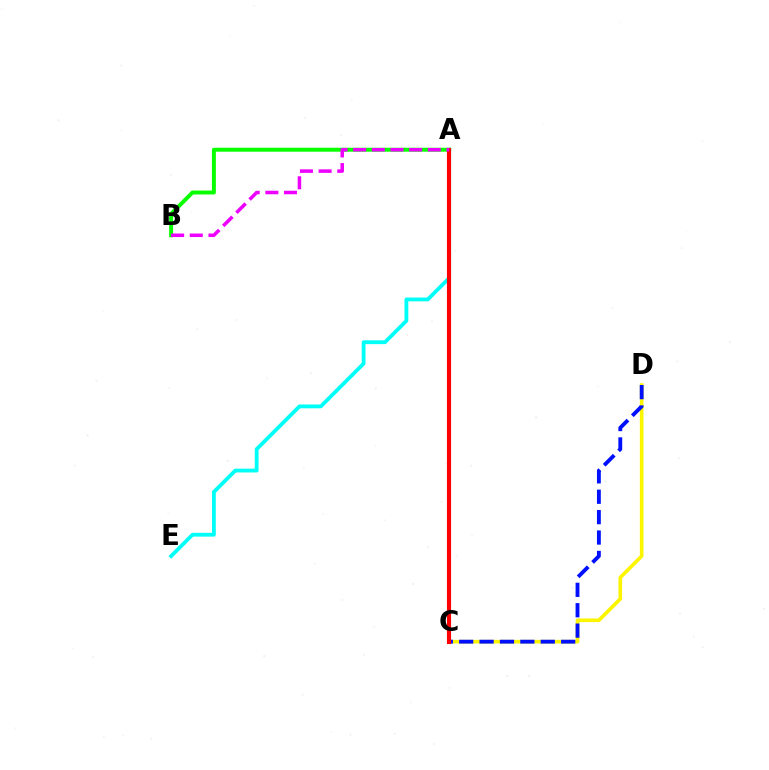{('A', 'E'): [{'color': '#00fff6', 'line_style': 'solid', 'thickness': 2.74}], ('A', 'B'): [{'color': '#08ff00', 'line_style': 'solid', 'thickness': 2.84}, {'color': '#ee00ff', 'line_style': 'dashed', 'thickness': 2.53}], ('C', 'D'): [{'color': '#fcf500', 'line_style': 'solid', 'thickness': 2.61}, {'color': '#0010ff', 'line_style': 'dashed', 'thickness': 2.77}], ('A', 'C'): [{'color': '#ff0000', 'line_style': 'solid', 'thickness': 2.98}]}